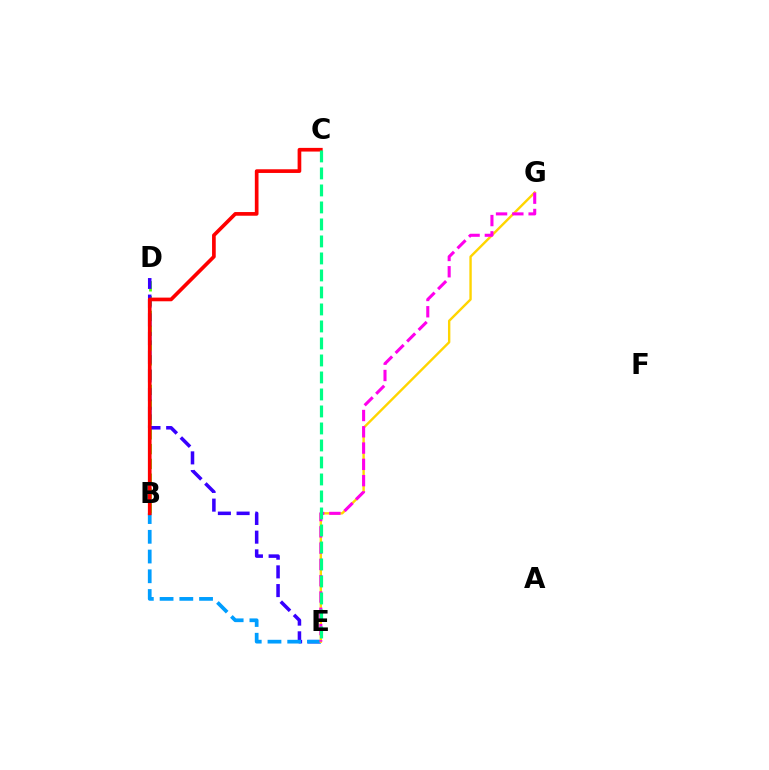{('B', 'D'): [{'color': '#4fff00', 'line_style': 'dashed', 'thickness': 2.01}], ('D', 'E'): [{'color': '#3700ff', 'line_style': 'dashed', 'thickness': 2.54}], ('B', 'E'): [{'color': '#009eff', 'line_style': 'dashed', 'thickness': 2.68}], ('E', 'G'): [{'color': '#ffd500', 'line_style': 'solid', 'thickness': 1.72}, {'color': '#ff00ed', 'line_style': 'dashed', 'thickness': 2.21}], ('B', 'C'): [{'color': '#ff0000', 'line_style': 'solid', 'thickness': 2.65}], ('C', 'E'): [{'color': '#00ff86', 'line_style': 'dashed', 'thickness': 2.31}]}